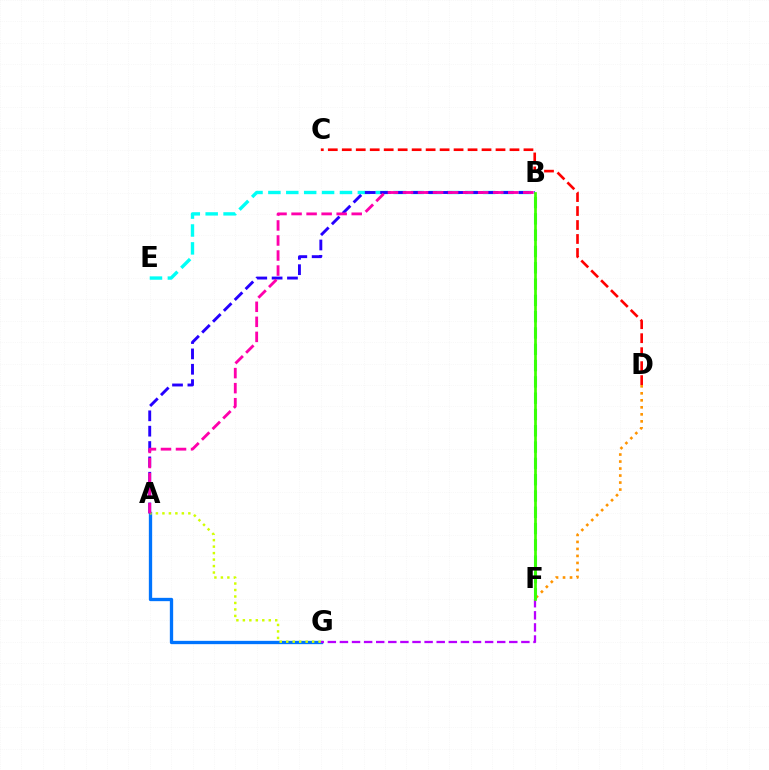{('B', 'E'): [{'color': '#00fff6', 'line_style': 'dashed', 'thickness': 2.43}], ('C', 'D'): [{'color': '#ff0000', 'line_style': 'dashed', 'thickness': 1.9}], ('D', 'F'): [{'color': '#ff9400', 'line_style': 'dotted', 'thickness': 1.9}], ('A', 'G'): [{'color': '#0074ff', 'line_style': 'solid', 'thickness': 2.38}, {'color': '#d1ff00', 'line_style': 'dotted', 'thickness': 1.76}], ('F', 'G'): [{'color': '#b900ff', 'line_style': 'dashed', 'thickness': 1.64}], ('B', 'F'): [{'color': '#00ff5c', 'line_style': 'dashed', 'thickness': 2.21}, {'color': '#3dff00', 'line_style': 'solid', 'thickness': 1.95}], ('A', 'B'): [{'color': '#2500ff', 'line_style': 'dashed', 'thickness': 2.09}, {'color': '#ff00ac', 'line_style': 'dashed', 'thickness': 2.04}]}